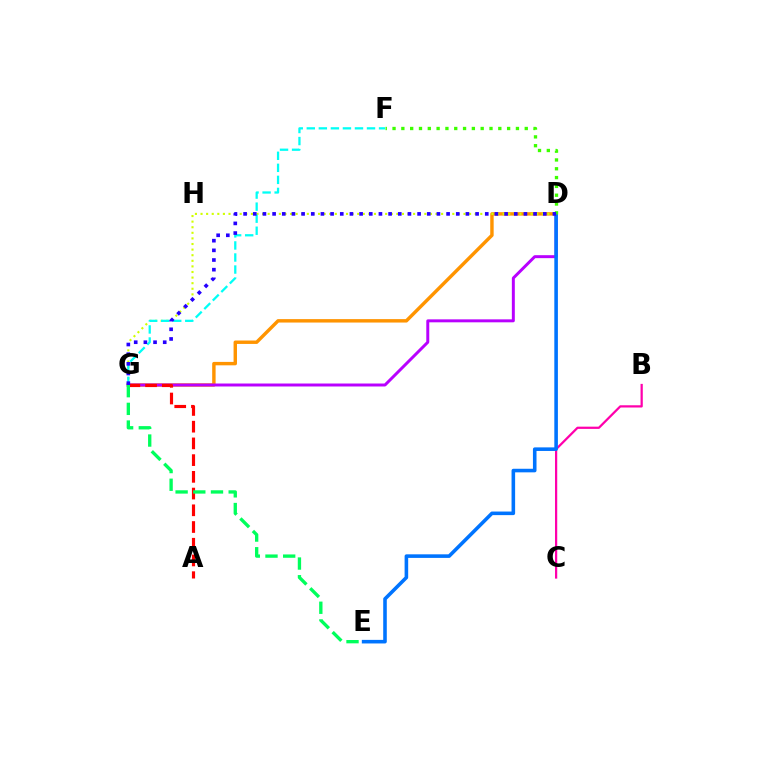{('D', 'G'): [{'color': '#ff9400', 'line_style': 'solid', 'thickness': 2.46}, {'color': '#d1ff00', 'line_style': 'dotted', 'thickness': 1.52}, {'color': '#b900ff', 'line_style': 'solid', 'thickness': 2.13}, {'color': '#2500ff', 'line_style': 'dotted', 'thickness': 2.63}], ('F', 'G'): [{'color': '#00fff6', 'line_style': 'dashed', 'thickness': 1.64}], ('B', 'C'): [{'color': '#ff00ac', 'line_style': 'solid', 'thickness': 1.61}], ('D', 'E'): [{'color': '#0074ff', 'line_style': 'solid', 'thickness': 2.58}], ('A', 'G'): [{'color': '#ff0000', 'line_style': 'dashed', 'thickness': 2.27}], ('D', 'F'): [{'color': '#3dff00', 'line_style': 'dotted', 'thickness': 2.39}], ('E', 'G'): [{'color': '#00ff5c', 'line_style': 'dashed', 'thickness': 2.4}]}